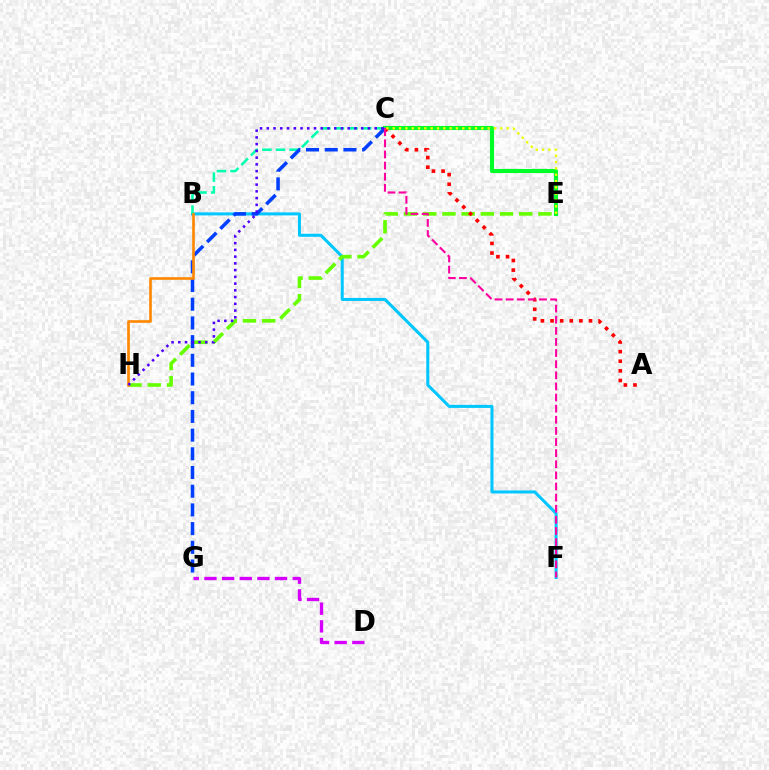{('B', 'F'): [{'color': '#00c7ff', 'line_style': 'solid', 'thickness': 2.18}], ('C', 'E'): [{'color': '#00ff27', 'line_style': 'solid', 'thickness': 2.95}, {'color': '#eeff00', 'line_style': 'dotted', 'thickness': 1.72}], ('E', 'H'): [{'color': '#66ff00', 'line_style': 'dashed', 'thickness': 2.61}], ('B', 'C'): [{'color': '#00ffaf', 'line_style': 'dashed', 'thickness': 1.84}], ('C', 'G'): [{'color': '#003fff', 'line_style': 'dashed', 'thickness': 2.54}], ('A', 'C'): [{'color': '#ff0000', 'line_style': 'dotted', 'thickness': 2.61}], ('D', 'G'): [{'color': '#d600ff', 'line_style': 'dashed', 'thickness': 2.4}], ('B', 'H'): [{'color': '#ff8800', 'line_style': 'solid', 'thickness': 1.91}], ('C', 'H'): [{'color': '#4f00ff', 'line_style': 'dotted', 'thickness': 1.83}], ('C', 'F'): [{'color': '#ff00a0', 'line_style': 'dashed', 'thickness': 1.51}]}